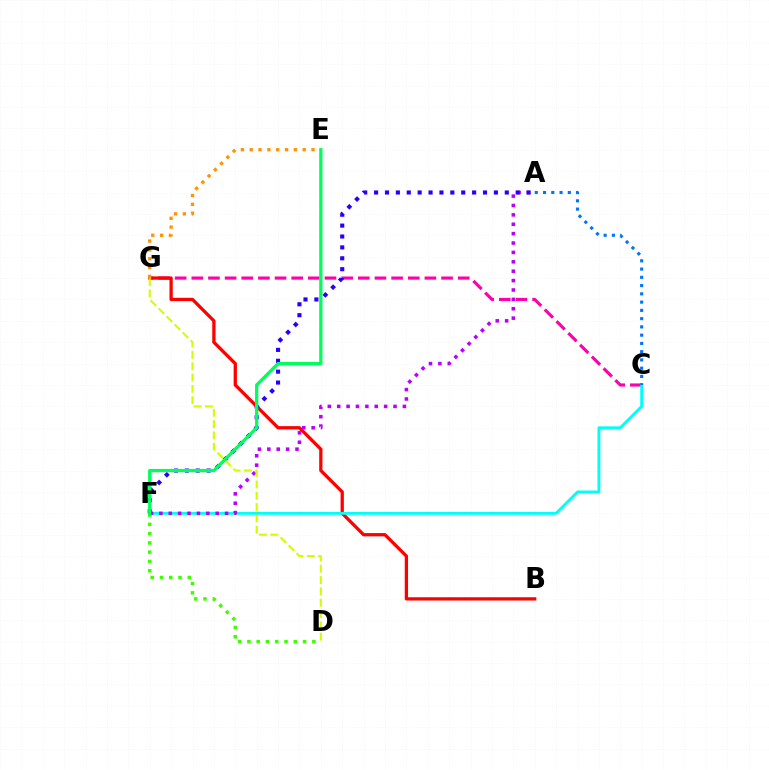{('C', 'G'): [{'color': '#ff00ac', 'line_style': 'dashed', 'thickness': 2.26}], ('B', 'G'): [{'color': '#ff0000', 'line_style': 'solid', 'thickness': 2.36}], ('C', 'F'): [{'color': '#00fff6', 'line_style': 'solid', 'thickness': 2.06}], ('D', 'F'): [{'color': '#3dff00', 'line_style': 'dotted', 'thickness': 2.52}], ('A', 'C'): [{'color': '#0074ff', 'line_style': 'dotted', 'thickness': 2.24}], ('A', 'F'): [{'color': '#b900ff', 'line_style': 'dotted', 'thickness': 2.55}, {'color': '#2500ff', 'line_style': 'dotted', 'thickness': 2.96}], ('D', 'G'): [{'color': '#d1ff00', 'line_style': 'dashed', 'thickness': 1.54}], ('E', 'G'): [{'color': '#ff9400', 'line_style': 'dotted', 'thickness': 2.4}], ('E', 'F'): [{'color': '#00ff5c', 'line_style': 'solid', 'thickness': 2.36}]}